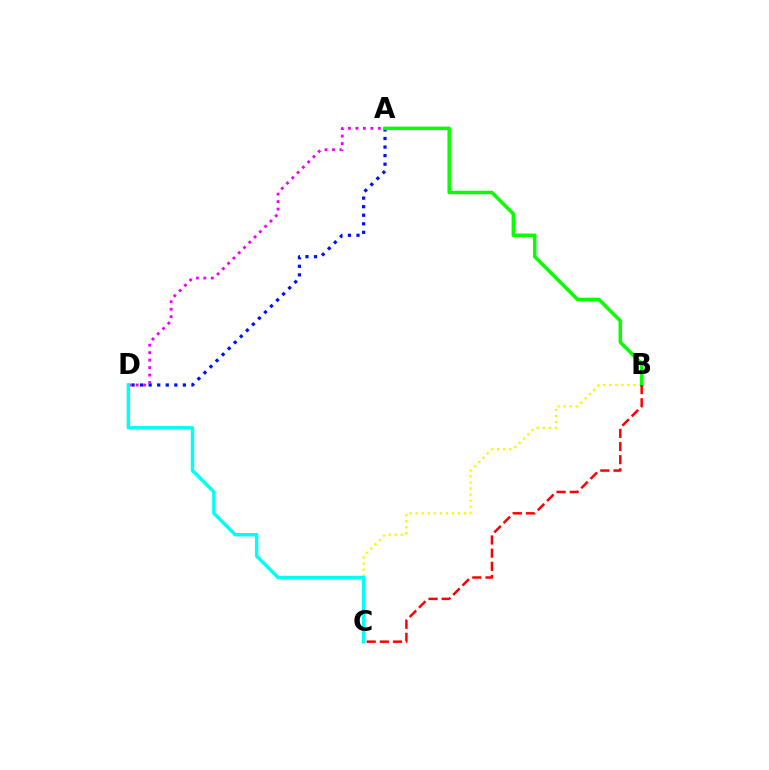{('A', 'D'): [{'color': '#0010ff', 'line_style': 'dotted', 'thickness': 2.33}, {'color': '#ee00ff', 'line_style': 'dotted', 'thickness': 2.03}], ('B', 'C'): [{'color': '#fcf500', 'line_style': 'dotted', 'thickness': 1.64}, {'color': '#ff0000', 'line_style': 'dashed', 'thickness': 1.79}], ('A', 'B'): [{'color': '#08ff00', 'line_style': 'solid', 'thickness': 2.52}], ('C', 'D'): [{'color': '#00fff6', 'line_style': 'solid', 'thickness': 2.48}]}